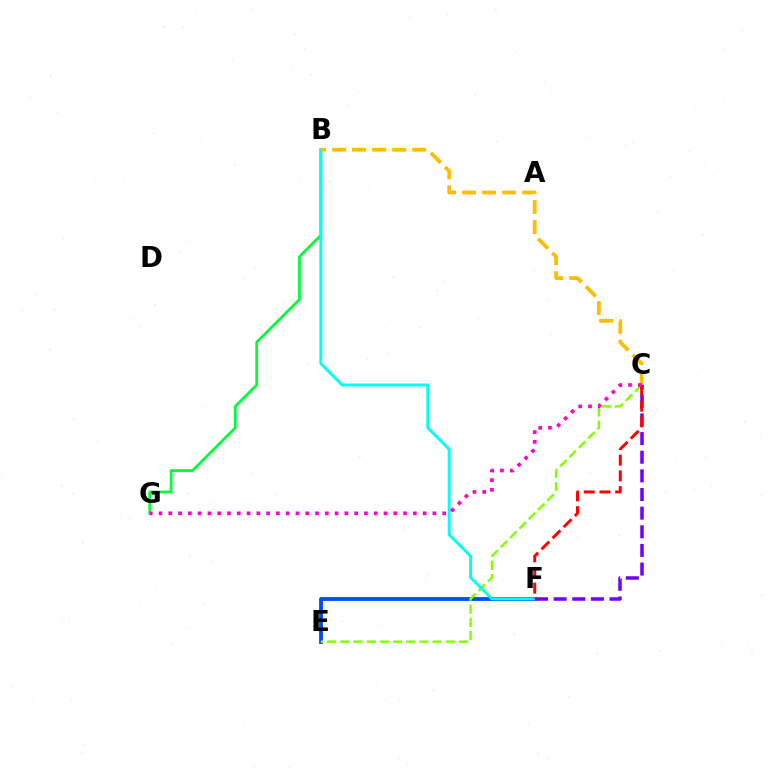{('E', 'F'): [{'color': '#004bff', 'line_style': 'solid', 'thickness': 2.76}], ('C', 'E'): [{'color': '#84ff00', 'line_style': 'dashed', 'thickness': 1.79}], ('B', 'G'): [{'color': '#00ff39', 'line_style': 'solid', 'thickness': 2.0}], ('B', 'F'): [{'color': '#00fff6', 'line_style': 'solid', 'thickness': 2.11}], ('C', 'F'): [{'color': '#7200ff', 'line_style': 'dashed', 'thickness': 2.53}, {'color': '#ff0000', 'line_style': 'dashed', 'thickness': 2.13}], ('B', 'C'): [{'color': '#ffbd00', 'line_style': 'dashed', 'thickness': 2.72}], ('C', 'G'): [{'color': '#ff00cf', 'line_style': 'dotted', 'thickness': 2.66}]}